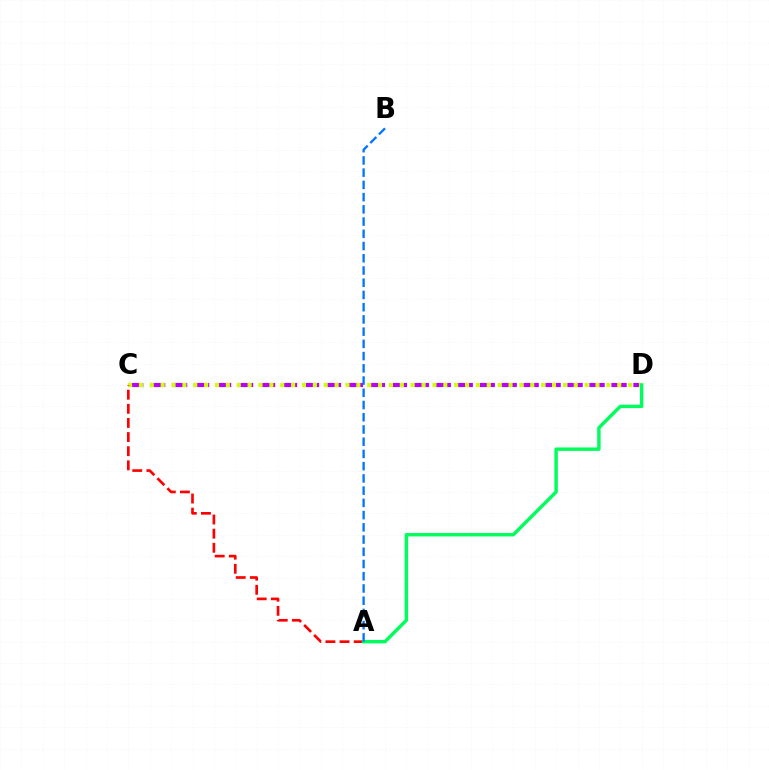{('C', 'D'): [{'color': '#b900ff', 'line_style': 'dashed', 'thickness': 2.98}, {'color': '#d1ff00', 'line_style': 'dotted', 'thickness': 2.95}], ('A', 'C'): [{'color': '#ff0000', 'line_style': 'dashed', 'thickness': 1.92}], ('A', 'D'): [{'color': '#00ff5c', 'line_style': 'solid', 'thickness': 2.47}], ('A', 'B'): [{'color': '#0074ff', 'line_style': 'dashed', 'thickness': 1.66}]}